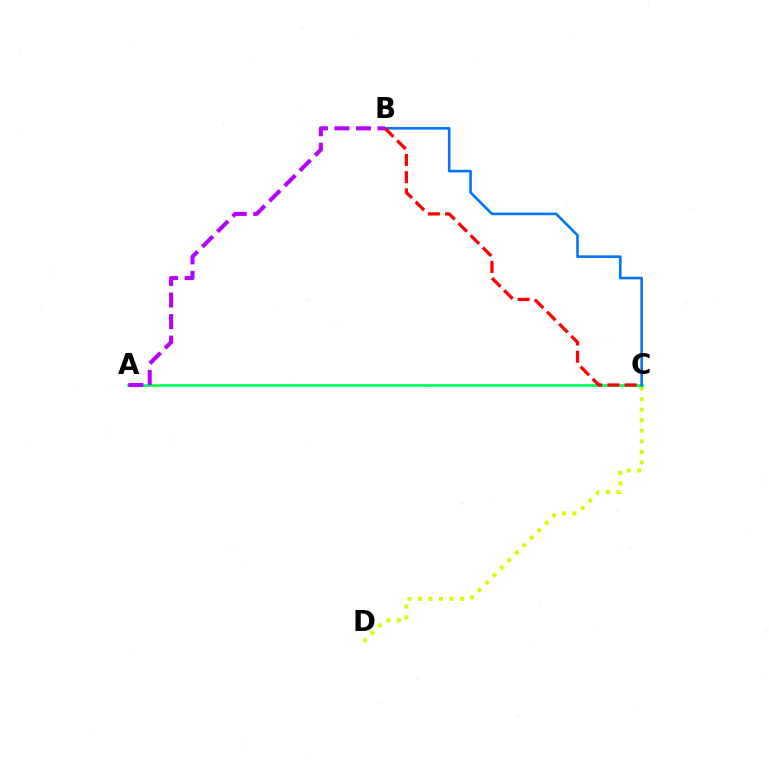{('C', 'D'): [{'color': '#d1ff00', 'line_style': 'dotted', 'thickness': 2.87}], ('A', 'C'): [{'color': '#00ff5c', 'line_style': 'solid', 'thickness': 1.95}], ('B', 'C'): [{'color': '#0074ff', 'line_style': 'solid', 'thickness': 1.86}, {'color': '#ff0000', 'line_style': 'dashed', 'thickness': 2.34}], ('A', 'B'): [{'color': '#b900ff', 'line_style': 'dashed', 'thickness': 2.93}]}